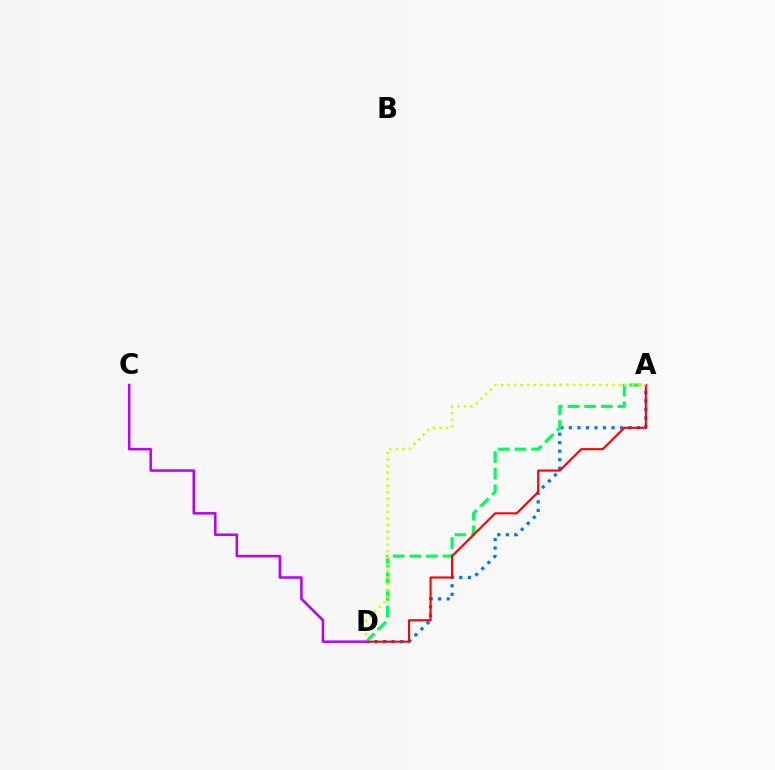{('A', 'D'): [{'color': '#0074ff', 'line_style': 'dotted', 'thickness': 2.32}, {'color': '#00ff5c', 'line_style': 'dashed', 'thickness': 2.26}, {'color': '#ff0000', 'line_style': 'solid', 'thickness': 1.52}, {'color': '#d1ff00', 'line_style': 'dotted', 'thickness': 1.78}], ('C', 'D'): [{'color': '#b900ff', 'line_style': 'solid', 'thickness': 1.81}]}